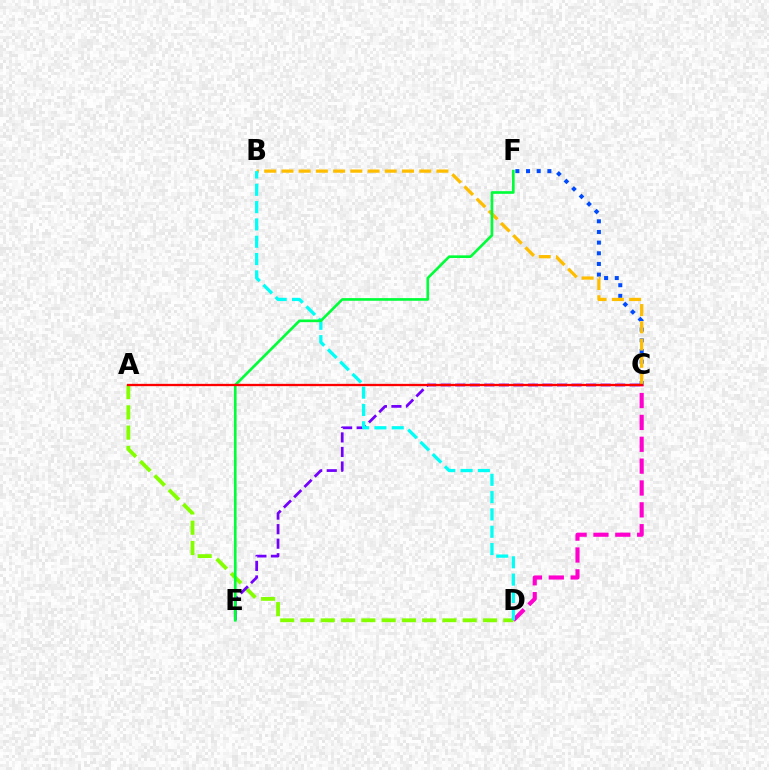{('C', 'F'): [{'color': '#004bff', 'line_style': 'dotted', 'thickness': 2.9}], ('A', 'D'): [{'color': '#84ff00', 'line_style': 'dashed', 'thickness': 2.75}], ('C', 'D'): [{'color': '#ff00cf', 'line_style': 'dashed', 'thickness': 2.97}], ('B', 'C'): [{'color': '#ffbd00', 'line_style': 'dashed', 'thickness': 2.34}], ('C', 'E'): [{'color': '#7200ff', 'line_style': 'dashed', 'thickness': 1.98}], ('B', 'D'): [{'color': '#00fff6', 'line_style': 'dashed', 'thickness': 2.35}], ('E', 'F'): [{'color': '#00ff39', 'line_style': 'solid', 'thickness': 1.91}], ('A', 'C'): [{'color': '#ff0000', 'line_style': 'solid', 'thickness': 1.66}]}